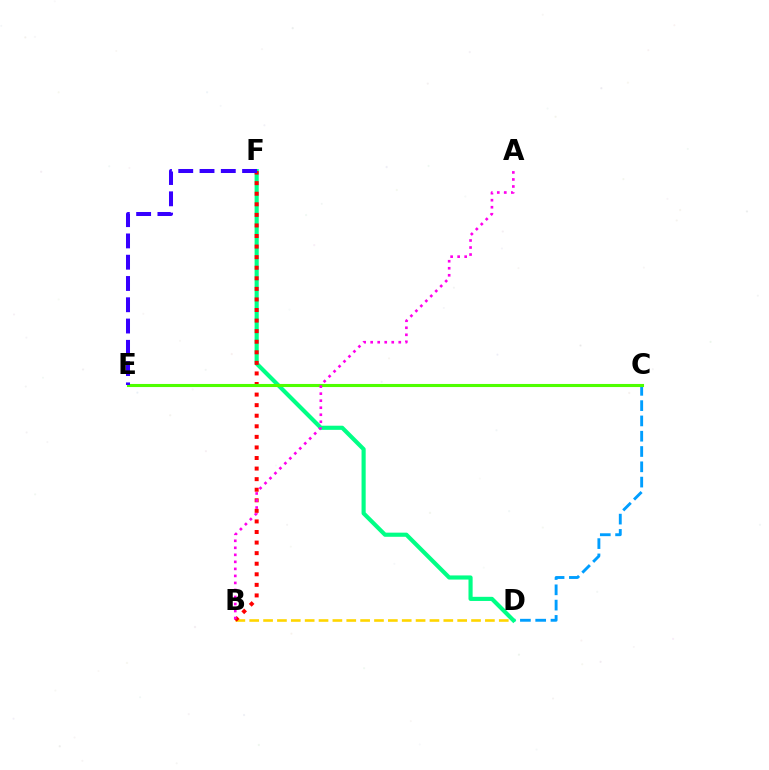{('B', 'D'): [{'color': '#ffd500', 'line_style': 'dashed', 'thickness': 1.88}], ('C', 'D'): [{'color': '#009eff', 'line_style': 'dashed', 'thickness': 2.08}], ('D', 'F'): [{'color': '#00ff86', 'line_style': 'solid', 'thickness': 2.98}], ('B', 'F'): [{'color': '#ff0000', 'line_style': 'dotted', 'thickness': 2.87}], ('C', 'E'): [{'color': '#4fff00', 'line_style': 'solid', 'thickness': 2.22}], ('E', 'F'): [{'color': '#3700ff', 'line_style': 'dashed', 'thickness': 2.89}], ('A', 'B'): [{'color': '#ff00ed', 'line_style': 'dotted', 'thickness': 1.91}]}